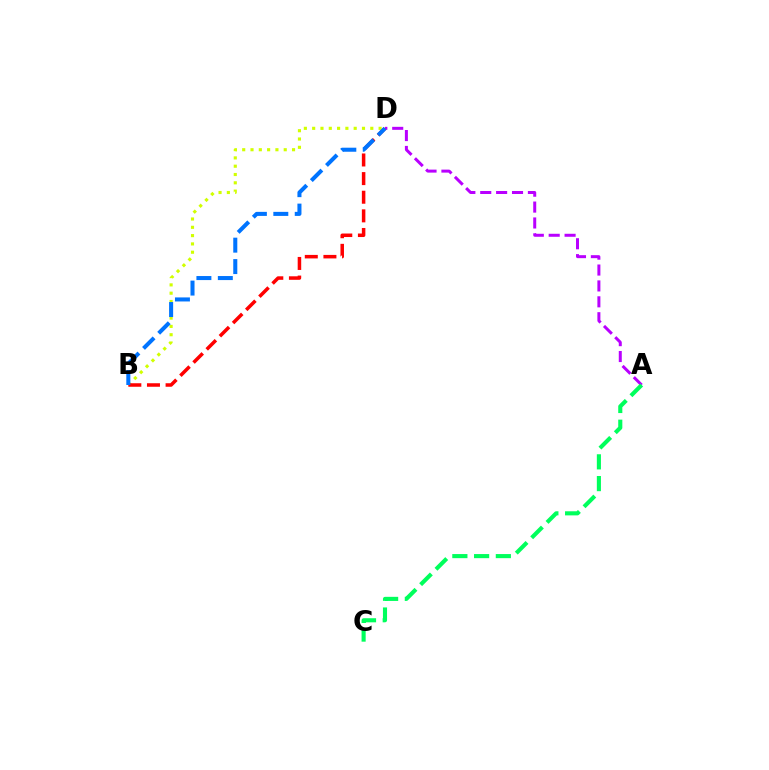{('A', 'D'): [{'color': '#b900ff', 'line_style': 'dashed', 'thickness': 2.16}], ('A', 'C'): [{'color': '#00ff5c', 'line_style': 'dashed', 'thickness': 2.95}], ('B', 'D'): [{'color': '#d1ff00', 'line_style': 'dotted', 'thickness': 2.26}, {'color': '#ff0000', 'line_style': 'dashed', 'thickness': 2.53}, {'color': '#0074ff', 'line_style': 'dashed', 'thickness': 2.91}]}